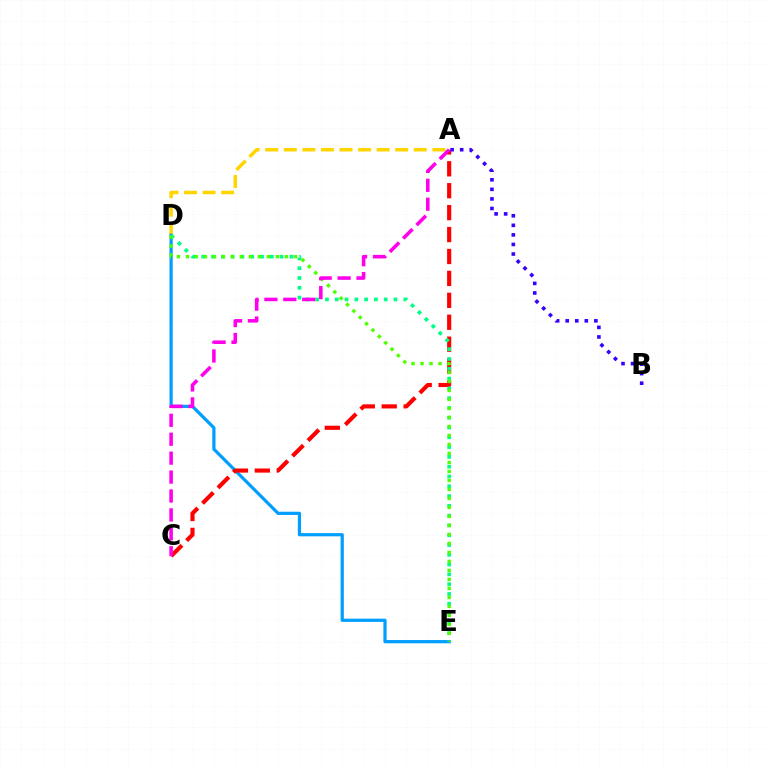{('A', 'D'): [{'color': '#ffd500', 'line_style': 'dashed', 'thickness': 2.52}], ('D', 'E'): [{'color': '#009eff', 'line_style': 'solid', 'thickness': 2.31}, {'color': '#00ff86', 'line_style': 'dotted', 'thickness': 2.66}, {'color': '#4fff00', 'line_style': 'dotted', 'thickness': 2.44}], ('A', 'C'): [{'color': '#ff0000', 'line_style': 'dashed', 'thickness': 2.98}, {'color': '#ff00ed', 'line_style': 'dashed', 'thickness': 2.57}], ('A', 'B'): [{'color': '#3700ff', 'line_style': 'dotted', 'thickness': 2.6}]}